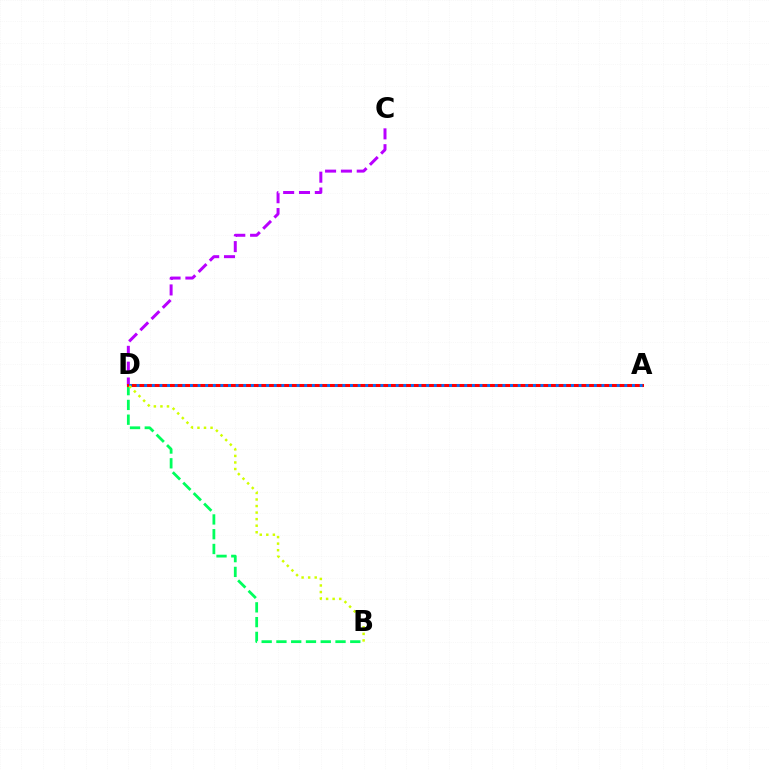{('B', 'D'): [{'color': '#00ff5c', 'line_style': 'dashed', 'thickness': 2.01}, {'color': '#d1ff00', 'line_style': 'dotted', 'thickness': 1.78}], ('C', 'D'): [{'color': '#b900ff', 'line_style': 'dashed', 'thickness': 2.15}], ('A', 'D'): [{'color': '#ff0000', 'line_style': 'solid', 'thickness': 2.19}, {'color': '#0074ff', 'line_style': 'dotted', 'thickness': 2.07}]}